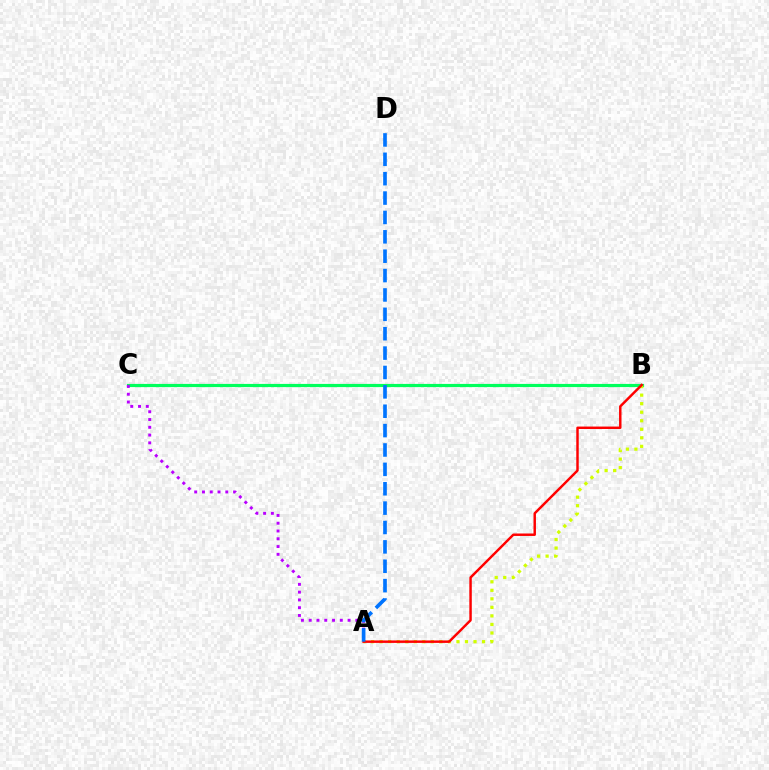{('B', 'C'): [{'color': '#00ff5c', 'line_style': 'solid', 'thickness': 2.29}], ('A', 'B'): [{'color': '#d1ff00', 'line_style': 'dotted', 'thickness': 2.32}, {'color': '#ff0000', 'line_style': 'solid', 'thickness': 1.77}], ('A', 'C'): [{'color': '#b900ff', 'line_style': 'dotted', 'thickness': 2.11}], ('A', 'D'): [{'color': '#0074ff', 'line_style': 'dashed', 'thickness': 2.63}]}